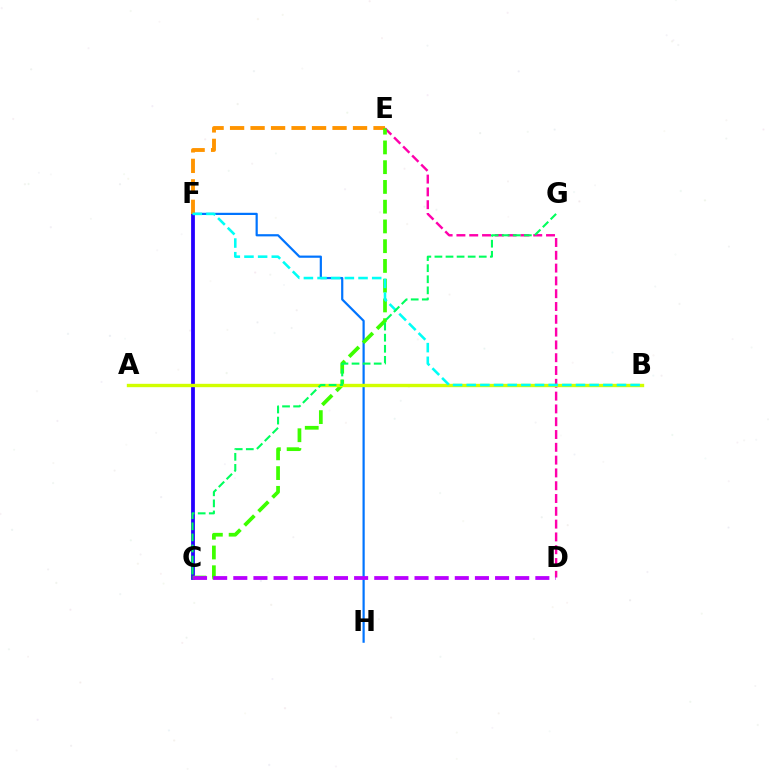{('F', 'H'): [{'color': '#0074ff', 'line_style': 'solid', 'thickness': 1.59}], ('D', 'E'): [{'color': '#ff00ac', 'line_style': 'dashed', 'thickness': 1.74}], ('C', 'F'): [{'color': '#2500ff', 'line_style': 'solid', 'thickness': 2.72}], ('E', 'F'): [{'color': '#ff9400', 'line_style': 'dashed', 'thickness': 2.78}], ('A', 'B'): [{'color': '#ff0000', 'line_style': 'solid', 'thickness': 1.95}, {'color': '#d1ff00', 'line_style': 'solid', 'thickness': 2.42}], ('C', 'E'): [{'color': '#3dff00', 'line_style': 'dashed', 'thickness': 2.68}], ('C', 'D'): [{'color': '#b900ff', 'line_style': 'dashed', 'thickness': 2.74}], ('B', 'F'): [{'color': '#00fff6', 'line_style': 'dashed', 'thickness': 1.86}], ('C', 'G'): [{'color': '#00ff5c', 'line_style': 'dashed', 'thickness': 1.51}]}